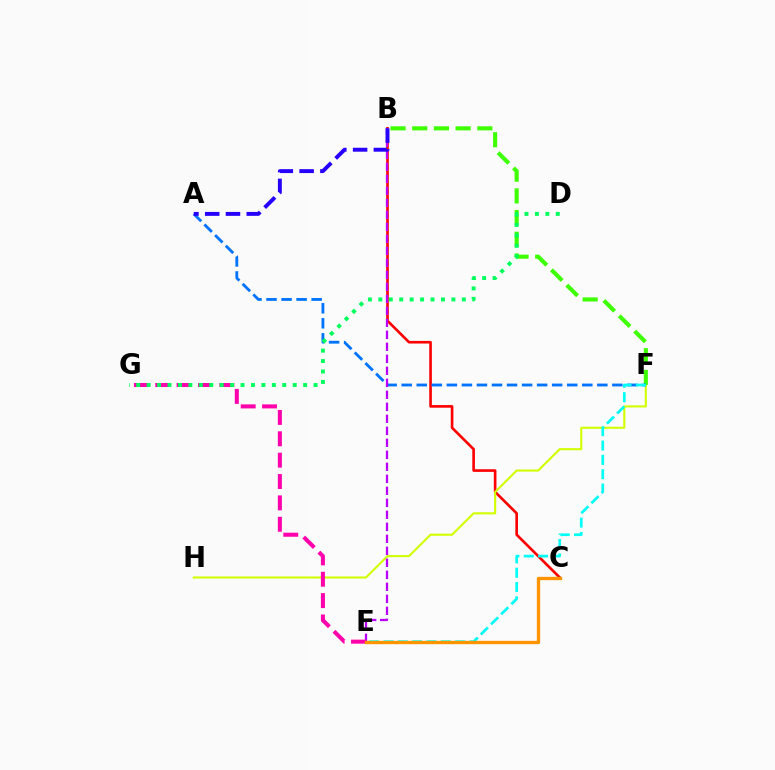{('B', 'C'): [{'color': '#ff0000', 'line_style': 'solid', 'thickness': 1.9}], ('F', 'H'): [{'color': '#d1ff00', 'line_style': 'solid', 'thickness': 1.51}], ('B', 'F'): [{'color': '#3dff00', 'line_style': 'dashed', 'thickness': 2.95}], ('A', 'F'): [{'color': '#0074ff', 'line_style': 'dashed', 'thickness': 2.04}], ('E', 'F'): [{'color': '#00fff6', 'line_style': 'dashed', 'thickness': 1.95}], ('B', 'E'): [{'color': '#b900ff', 'line_style': 'dashed', 'thickness': 1.63}], ('E', 'G'): [{'color': '#ff00ac', 'line_style': 'dashed', 'thickness': 2.9}], ('C', 'E'): [{'color': '#ff9400', 'line_style': 'solid', 'thickness': 2.4}], ('D', 'G'): [{'color': '#00ff5c', 'line_style': 'dotted', 'thickness': 2.83}], ('A', 'B'): [{'color': '#2500ff', 'line_style': 'dashed', 'thickness': 2.82}]}